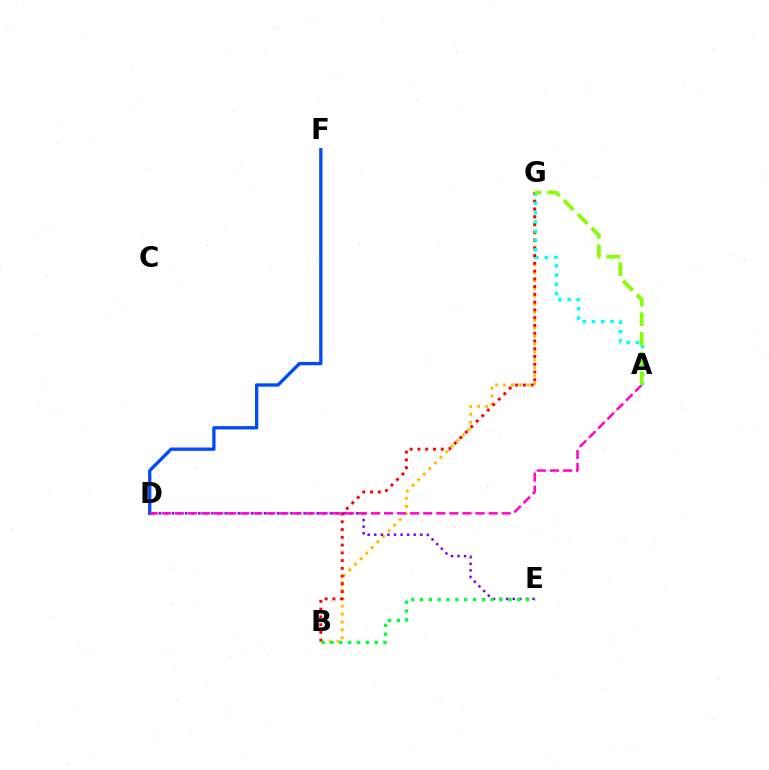{('B', 'G'): [{'color': '#ffbd00', 'line_style': 'dotted', 'thickness': 2.15}, {'color': '#ff0000', 'line_style': 'dotted', 'thickness': 2.11}], ('D', 'E'): [{'color': '#7200ff', 'line_style': 'dotted', 'thickness': 1.79}], ('D', 'F'): [{'color': '#004bff', 'line_style': 'solid', 'thickness': 2.39}], ('A', 'D'): [{'color': '#ff00cf', 'line_style': 'dashed', 'thickness': 1.78}], ('A', 'G'): [{'color': '#00fff6', 'line_style': 'dotted', 'thickness': 2.52}, {'color': '#84ff00', 'line_style': 'dashed', 'thickness': 2.67}], ('B', 'E'): [{'color': '#00ff39', 'line_style': 'dotted', 'thickness': 2.4}]}